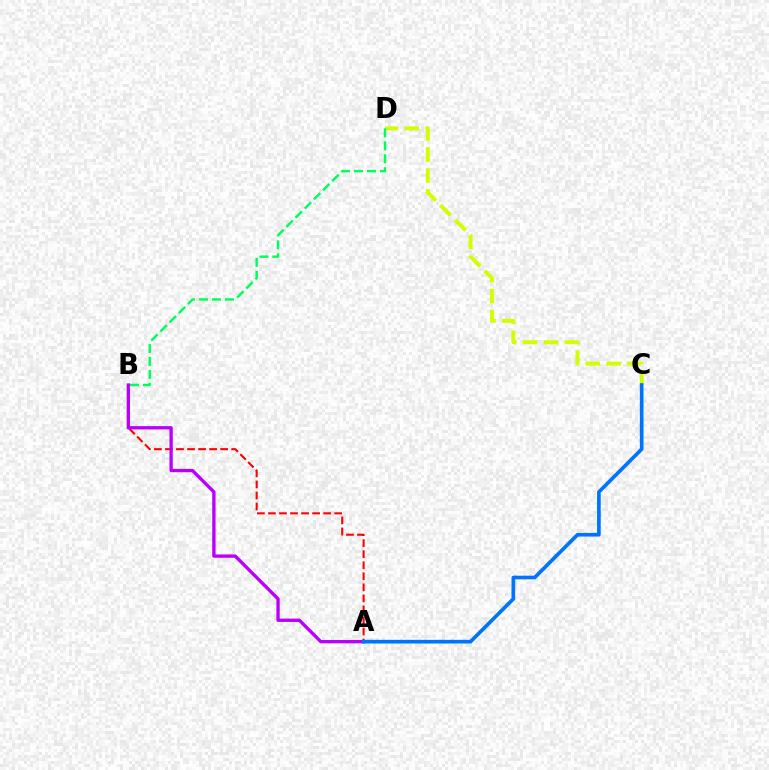{('C', 'D'): [{'color': '#d1ff00', 'line_style': 'dashed', 'thickness': 2.86}], ('A', 'B'): [{'color': '#ff0000', 'line_style': 'dashed', 'thickness': 1.5}, {'color': '#b900ff', 'line_style': 'solid', 'thickness': 2.39}], ('B', 'D'): [{'color': '#00ff5c', 'line_style': 'dashed', 'thickness': 1.76}], ('A', 'C'): [{'color': '#0074ff', 'line_style': 'solid', 'thickness': 2.64}]}